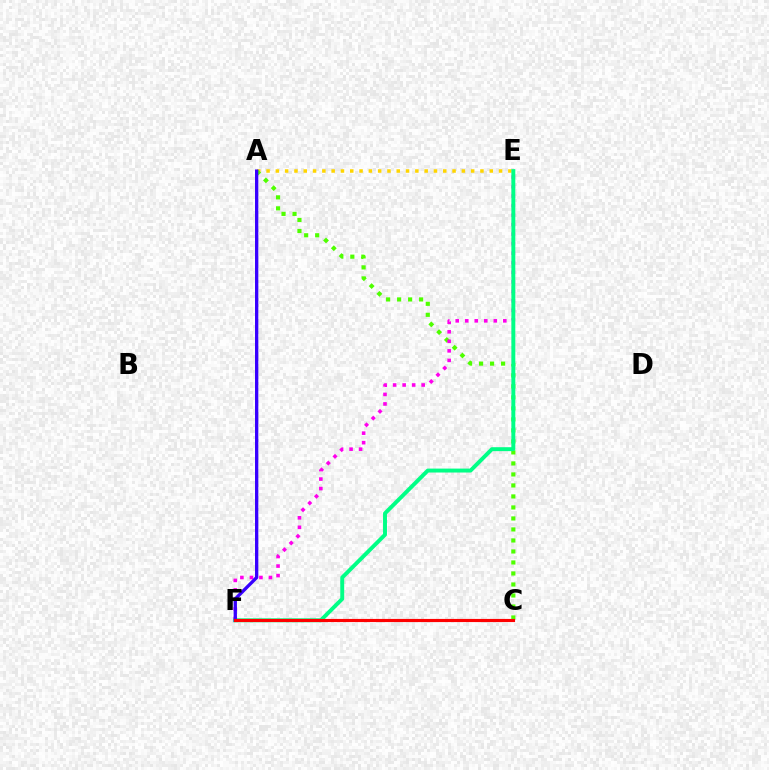{('A', 'E'): [{'color': '#ffd500', 'line_style': 'dotted', 'thickness': 2.53}], ('C', 'F'): [{'color': '#009eff', 'line_style': 'dashed', 'thickness': 1.83}, {'color': '#ff0000', 'line_style': 'solid', 'thickness': 2.26}], ('A', 'C'): [{'color': '#4fff00', 'line_style': 'dotted', 'thickness': 2.99}], ('E', 'F'): [{'color': '#ff00ed', 'line_style': 'dotted', 'thickness': 2.59}, {'color': '#00ff86', 'line_style': 'solid', 'thickness': 2.83}], ('A', 'F'): [{'color': '#3700ff', 'line_style': 'solid', 'thickness': 2.38}]}